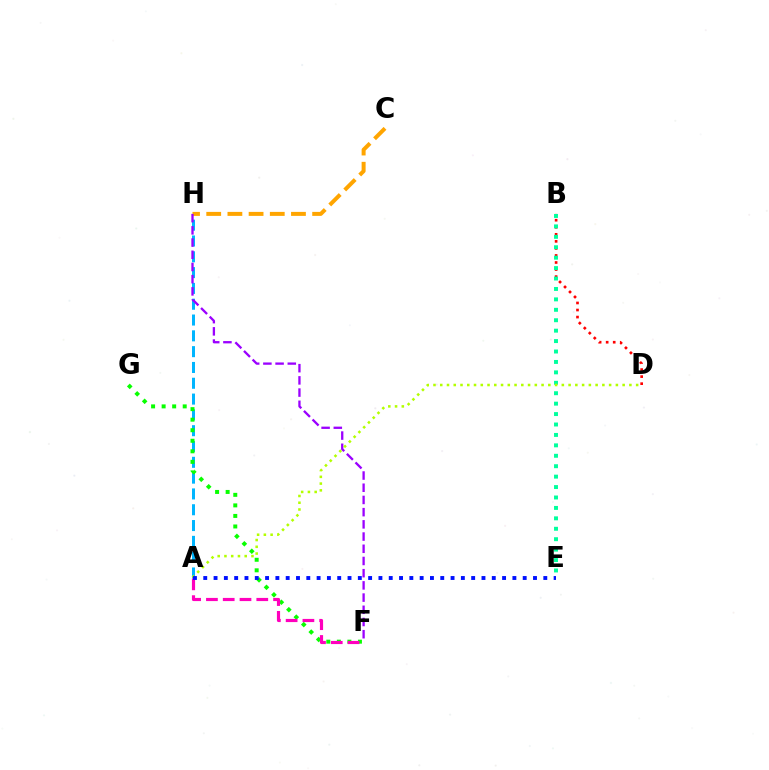{('A', 'H'): [{'color': '#00b5ff', 'line_style': 'dashed', 'thickness': 2.15}], ('F', 'G'): [{'color': '#08ff00', 'line_style': 'dotted', 'thickness': 2.86}], ('B', 'D'): [{'color': '#ff0000', 'line_style': 'dotted', 'thickness': 1.91}], ('A', 'F'): [{'color': '#ff00bd', 'line_style': 'dashed', 'thickness': 2.28}], ('B', 'E'): [{'color': '#00ff9d', 'line_style': 'dotted', 'thickness': 2.83}], ('C', 'H'): [{'color': '#ffa500', 'line_style': 'dashed', 'thickness': 2.88}], ('F', 'H'): [{'color': '#9b00ff', 'line_style': 'dashed', 'thickness': 1.66}], ('A', 'D'): [{'color': '#b3ff00', 'line_style': 'dotted', 'thickness': 1.84}], ('A', 'E'): [{'color': '#0010ff', 'line_style': 'dotted', 'thickness': 2.8}]}